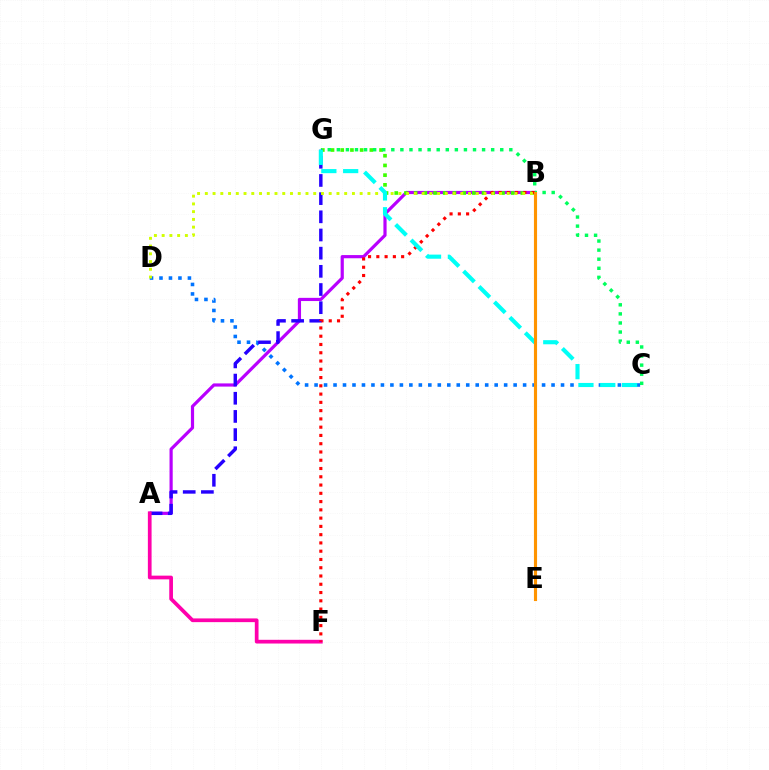{('A', 'B'): [{'color': '#b900ff', 'line_style': 'solid', 'thickness': 2.29}], ('C', 'D'): [{'color': '#0074ff', 'line_style': 'dotted', 'thickness': 2.58}], ('B', 'G'): [{'color': '#3dff00', 'line_style': 'dotted', 'thickness': 2.64}], ('C', 'G'): [{'color': '#00ff5c', 'line_style': 'dotted', 'thickness': 2.47}, {'color': '#00fff6', 'line_style': 'dashed', 'thickness': 2.96}], ('A', 'G'): [{'color': '#2500ff', 'line_style': 'dashed', 'thickness': 2.47}], ('A', 'F'): [{'color': '#ff00ac', 'line_style': 'solid', 'thickness': 2.68}], ('B', 'F'): [{'color': '#ff0000', 'line_style': 'dotted', 'thickness': 2.25}], ('B', 'D'): [{'color': '#d1ff00', 'line_style': 'dotted', 'thickness': 2.1}], ('B', 'E'): [{'color': '#ff9400', 'line_style': 'solid', 'thickness': 2.25}]}